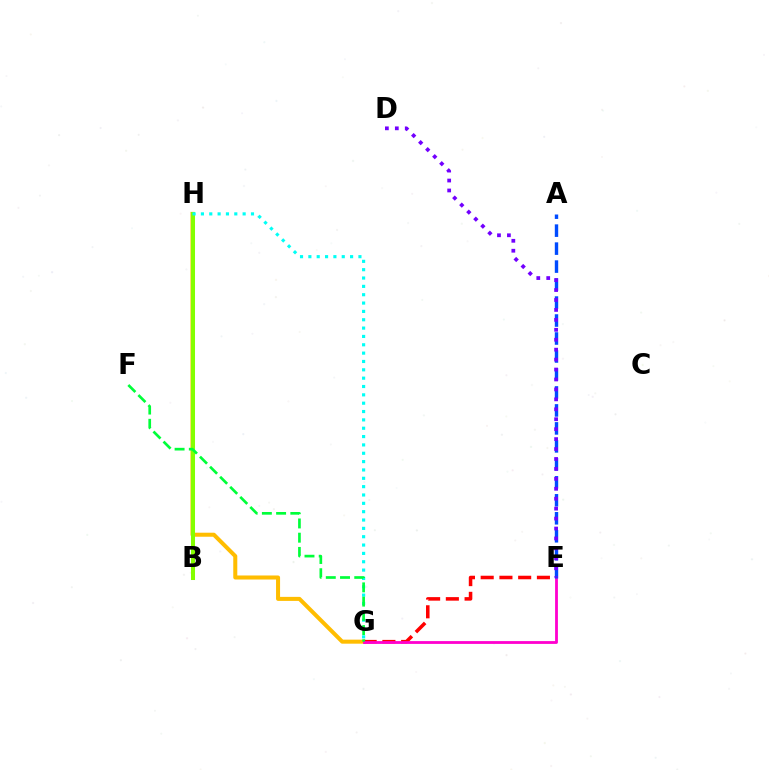{('G', 'H'): [{'color': '#ffbd00', 'line_style': 'solid', 'thickness': 2.9}, {'color': '#00fff6', 'line_style': 'dotted', 'thickness': 2.27}], ('B', 'H'): [{'color': '#84ff00', 'line_style': 'solid', 'thickness': 2.9}], ('E', 'G'): [{'color': '#ff0000', 'line_style': 'dashed', 'thickness': 2.55}, {'color': '#ff00cf', 'line_style': 'solid', 'thickness': 2.02}], ('A', 'E'): [{'color': '#004bff', 'line_style': 'dashed', 'thickness': 2.44}], ('D', 'E'): [{'color': '#7200ff', 'line_style': 'dotted', 'thickness': 2.7}], ('F', 'G'): [{'color': '#00ff39', 'line_style': 'dashed', 'thickness': 1.93}]}